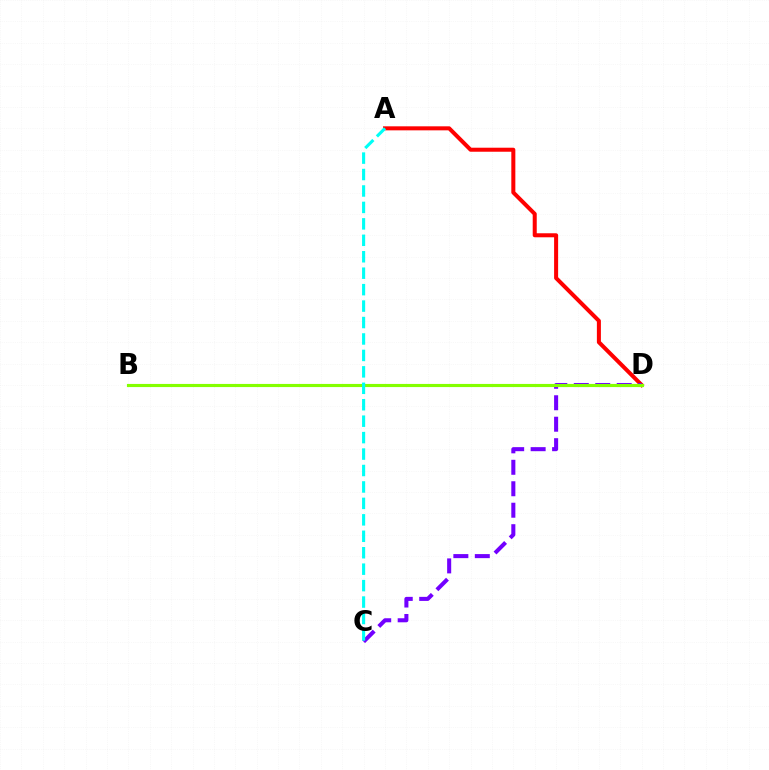{('A', 'D'): [{'color': '#ff0000', 'line_style': 'solid', 'thickness': 2.9}], ('C', 'D'): [{'color': '#7200ff', 'line_style': 'dashed', 'thickness': 2.92}], ('B', 'D'): [{'color': '#84ff00', 'line_style': 'solid', 'thickness': 2.25}], ('A', 'C'): [{'color': '#00fff6', 'line_style': 'dashed', 'thickness': 2.23}]}